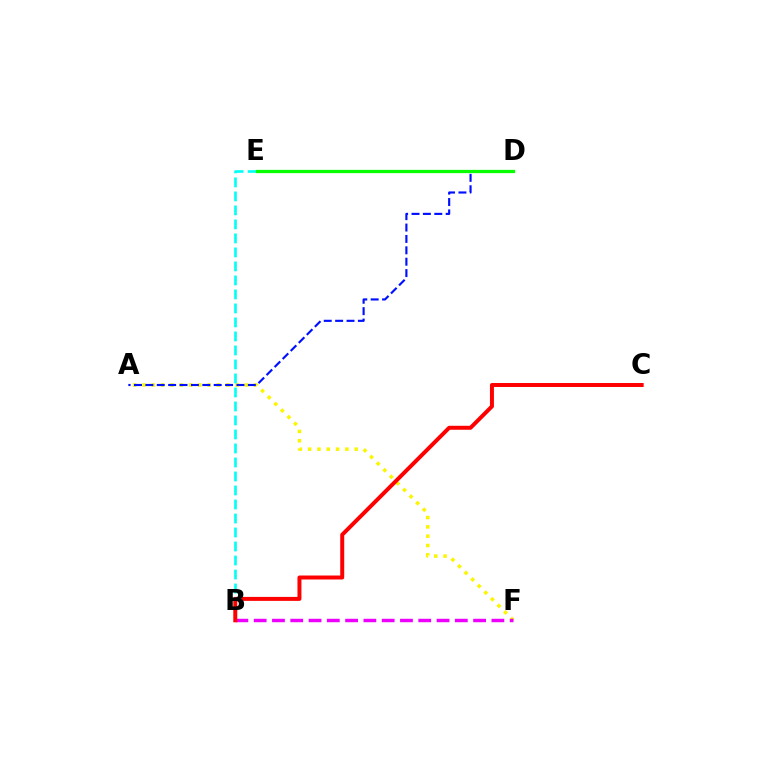{('A', 'F'): [{'color': '#fcf500', 'line_style': 'dotted', 'thickness': 2.53}], ('A', 'D'): [{'color': '#0010ff', 'line_style': 'dashed', 'thickness': 1.55}], ('B', 'E'): [{'color': '#00fff6', 'line_style': 'dashed', 'thickness': 1.9}], ('B', 'F'): [{'color': '#ee00ff', 'line_style': 'dashed', 'thickness': 2.48}], ('D', 'E'): [{'color': '#08ff00', 'line_style': 'solid', 'thickness': 2.35}], ('B', 'C'): [{'color': '#ff0000', 'line_style': 'solid', 'thickness': 2.86}]}